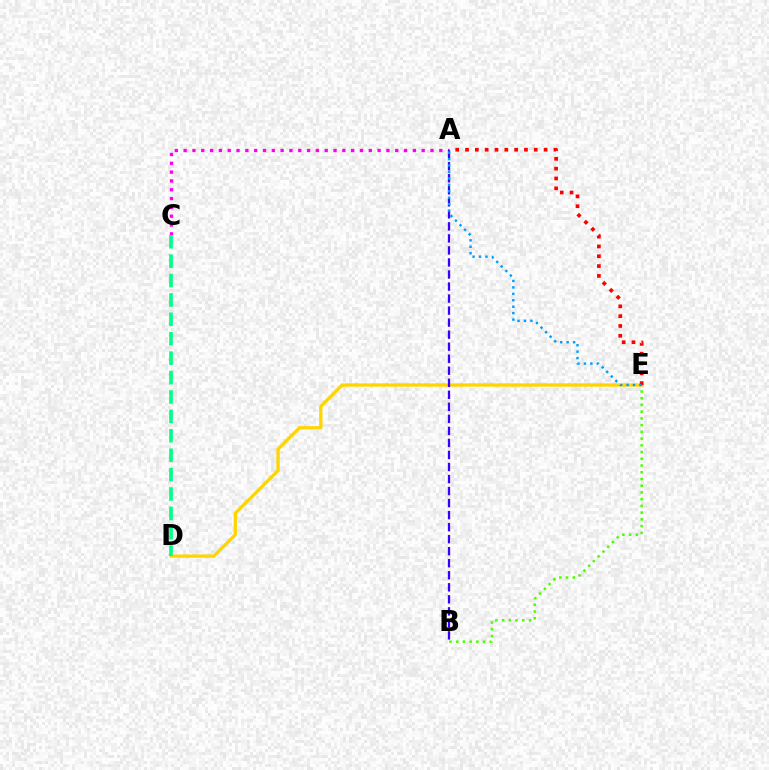{('A', 'C'): [{'color': '#ff00ed', 'line_style': 'dotted', 'thickness': 2.4}], ('D', 'E'): [{'color': '#ffd500', 'line_style': 'solid', 'thickness': 2.37}], ('B', 'E'): [{'color': '#4fff00', 'line_style': 'dotted', 'thickness': 1.83}], ('A', 'B'): [{'color': '#3700ff', 'line_style': 'dashed', 'thickness': 1.63}], ('C', 'D'): [{'color': '#00ff86', 'line_style': 'dashed', 'thickness': 2.64}], ('A', 'E'): [{'color': '#ff0000', 'line_style': 'dotted', 'thickness': 2.67}, {'color': '#009eff', 'line_style': 'dotted', 'thickness': 1.75}]}